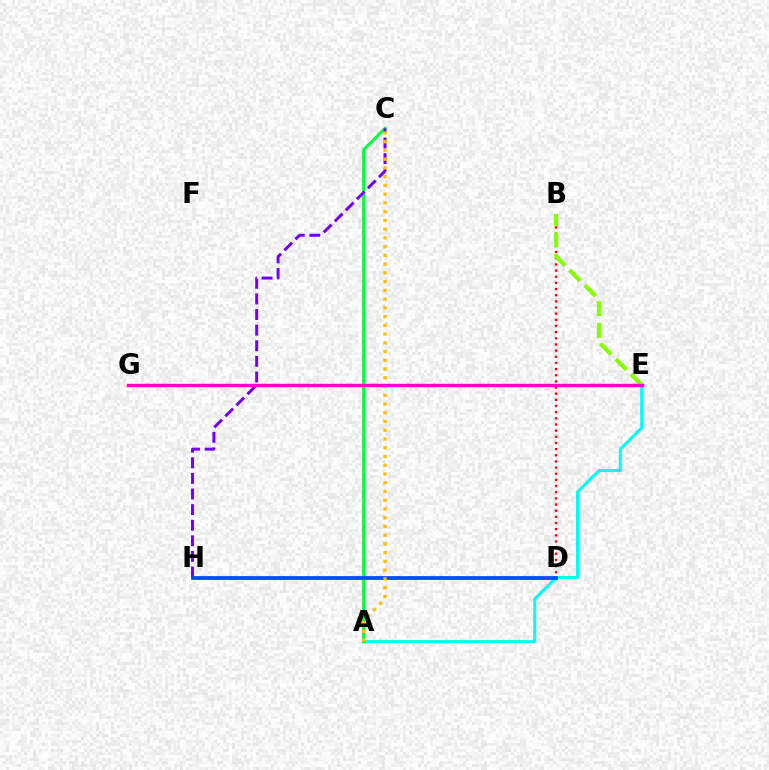{('A', 'E'): [{'color': '#00fff6', 'line_style': 'solid', 'thickness': 2.15}], ('B', 'D'): [{'color': '#ff0000', 'line_style': 'dotted', 'thickness': 1.67}], ('A', 'C'): [{'color': '#00ff39', 'line_style': 'solid', 'thickness': 2.12}, {'color': '#ffbd00', 'line_style': 'dotted', 'thickness': 2.38}], ('B', 'E'): [{'color': '#84ff00', 'line_style': 'dashed', 'thickness': 2.94}], ('C', 'H'): [{'color': '#7200ff', 'line_style': 'dashed', 'thickness': 2.12}], ('D', 'H'): [{'color': '#004bff', 'line_style': 'solid', 'thickness': 2.7}], ('E', 'G'): [{'color': '#ff00cf', 'line_style': 'solid', 'thickness': 2.45}]}